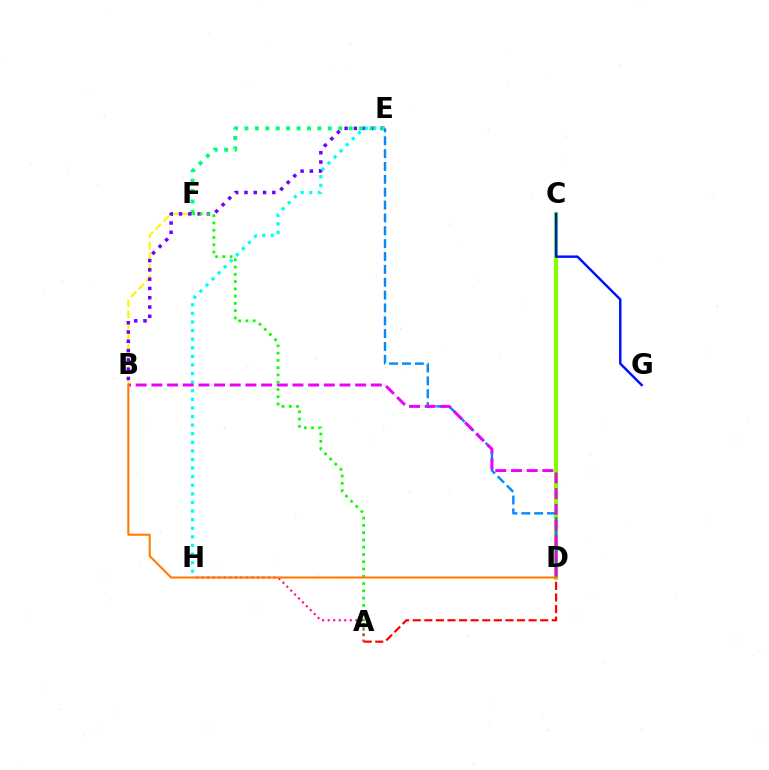{('A', 'D'): [{'color': '#ff0000', 'line_style': 'dashed', 'thickness': 1.57}], ('B', 'F'): [{'color': '#fcf500', 'line_style': 'dashed', 'thickness': 1.51}], ('E', 'F'): [{'color': '#00ff74', 'line_style': 'dotted', 'thickness': 2.83}], ('B', 'E'): [{'color': '#7200ff', 'line_style': 'dotted', 'thickness': 2.52}], ('C', 'D'): [{'color': '#84ff00', 'line_style': 'solid', 'thickness': 2.99}], ('E', 'H'): [{'color': '#00fff6', 'line_style': 'dotted', 'thickness': 2.33}], ('D', 'E'): [{'color': '#008cff', 'line_style': 'dashed', 'thickness': 1.75}], ('B', 'D'): [{'color': '#ee00ff', 'line_style': 'dashed', 'thickness': 2.13}, {'color': '#ff7c00', 'line_style': 'solid', 'thickness': 1.51}], ('A', 'F'): [{'color': '#08ff00', 'line_style': 'dotted', 'thickness': 1.98}], ('A', 'H'): [{'color': '#ff0094', 'line_style': 'dotted', 'thickness': 1.5}], ('C', 'G'): [{'color': '#0010ff', 'line_style': 'solid', 'thickness': 1.76}]}